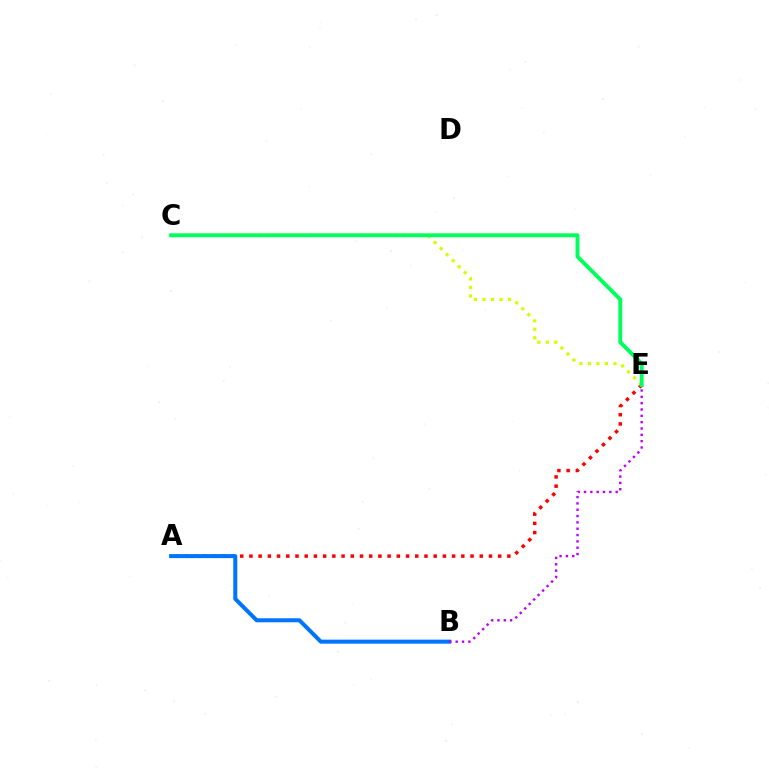{('A', 'E'): [{'color': '#ff0000', 'line_style': 'dotted', 'thickness': 2.5}], ('A', 'B'): [{'color': '#0074ff', 'line_style': 'solid', 'thickness': 2.89}], ('C', 'E'): [{'color': '#d1ff00', 'line_style': 'dotted', 'thickness': 2.31}, {'color': '#00ff5c', 'line_style': 'solid', 'thickness': 2.81}], ('B', 'E'): [{'color': '#b900ff', 'line_style': 'dotted', 'thickness': 1.72}]}